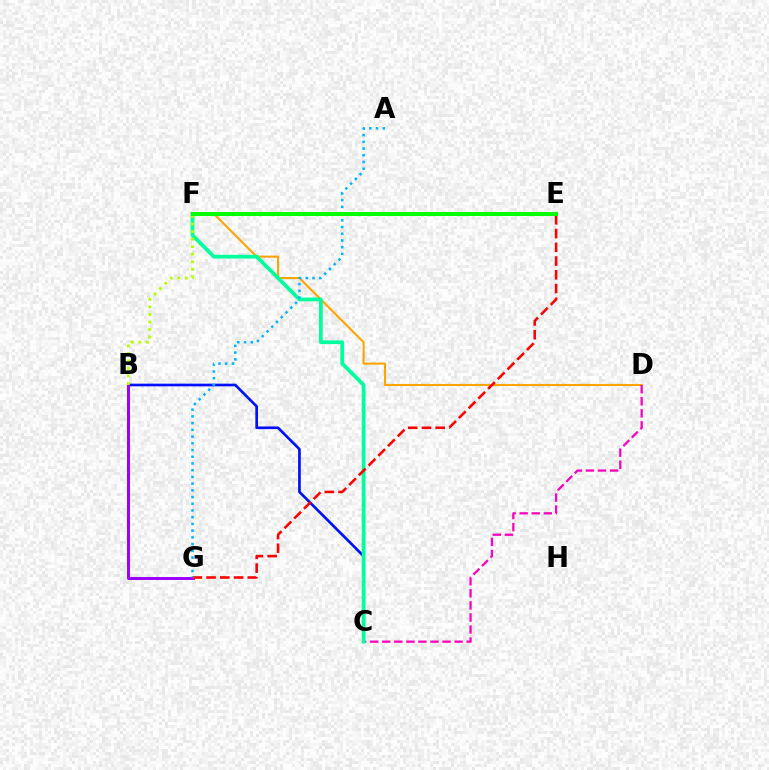{('B', 'C'): [{'color': '#0010ff', 'line_style': 'solid', 'thickness': 1.93}], ('D', 'F'): [{'color': '#ffa500', 'line_style': 'solid', 'thickness': 1.5}], ('C', 'D'): [{'color': '#ff00bd', 'line_style': 'dashed', 'thickness': 1.64}], ('C', 'F'): [{'color': '#00ff9d', 'line_style': 'solid', 'thickness': 2.71}], ('B', 'G'): [{'color': '#9b00ff', 'line_style': 'solid', 'thickness': 2.15}], ('E', 'G'): [{'color': '#ff0000', 'line_style': 'dashed', 'thickness': 1.87}], ('B', 'F'): [{'color': '#b3ff00', 'line_style': 'dotted', 'thickness': 2.05}], ('A', 'G'): [{'color': '#00b5ff', 'line_style': 'dotted', 'thickness': 1.83}], ('E', 'F'): [{'color': '#08ff00', 'line_style': 'solid', 'thickness': 2.88}]}